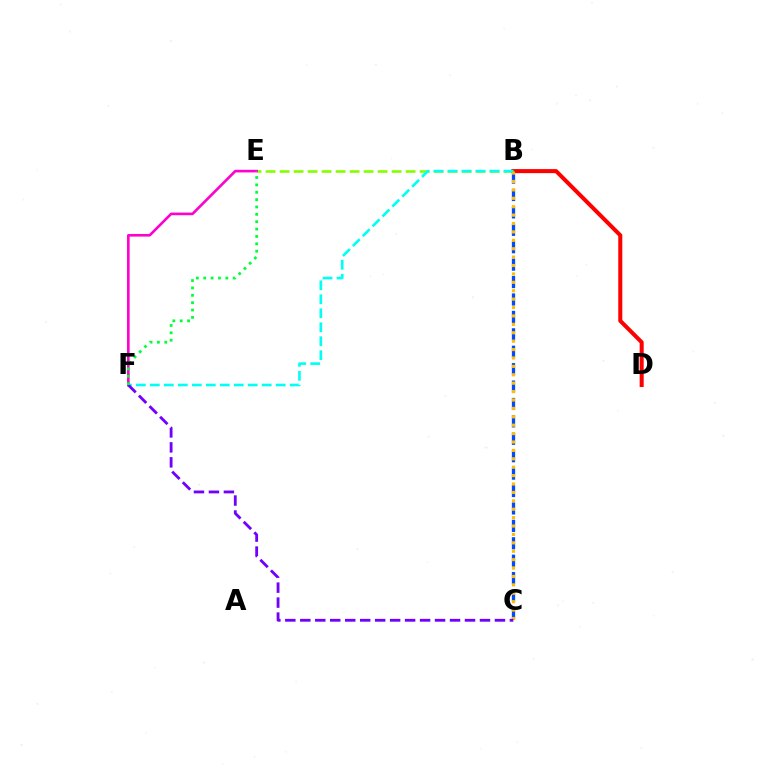{('B', 'D'): [{'color': '#ff0000', 'line_style': 'solid', 'thickness': 2.9}], ('B', 'E'): [{'color': '#84ff00', 'line_style': 'dashed', 'thickness': 1.9}], ('B', 'C'): [{'color': '#004bff', 'line_style': 'dashed', 'thickness': 2.37}, {'color': '#ffbd00', 'line_style': 'dotted', 'thickness': 2.28}], ('E', 'F'): [{'color': '#ff00cf', 'line_style': 'solid', 'thickness': 1.89}, {'color': '#00ff39', 'line_style': 'dotted', 'thickness': 2.0}], ('B', 'F'): [{'color': '#00fff6', 'line_style': 'dashed', 'thickness': 1.9}], ('C', 'F'): [{'color': '#7200ff', 'line_style': 'dashed', 'thickness': 2.03}]}